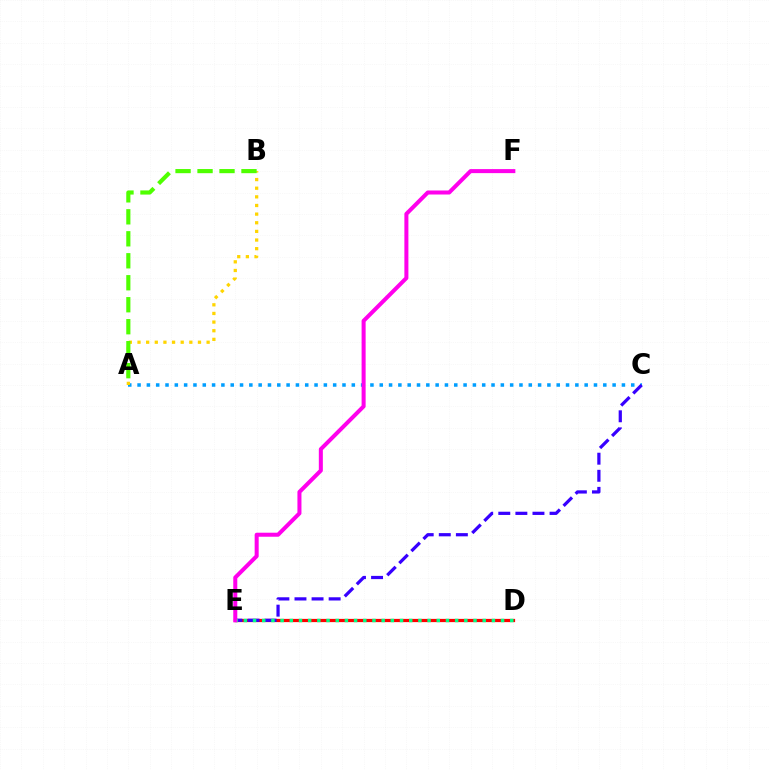{('D', 'E'): [{'color': '#ff0000', 'line_style': 'solid', 'thickness': 2.33}, {'color': '#00ff86', 'line_style': 'dotted', 'thickness': 2.5}], ('A', 'C'): [{'color': '#009eff', 'line_style': 'dotted', 'thickness': 2.53}], ('A', 'B'): [{'color': '#ffd500', 'line_style': 'dotted', 'thickness': 2.35}, {'color': '#4fff00', 'line_style': 'dashed', 'thickness': 2.99}], ('C', 'E'): [{'color': '#3700ff', 'line_style': 'dashed', 'thickness': 2.32}], ('E', 'F'): [{'color': '#ff00ed', 'line_style': 'solid', 'thickness': 2.9}]}